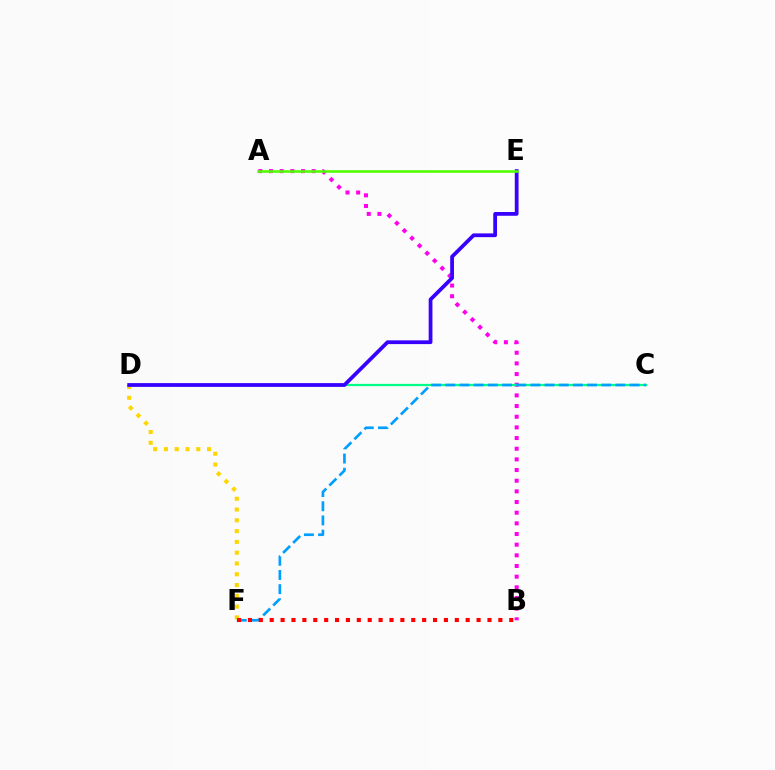{('A', 'B'): [{'color': '#ff00ed', 'line_style': 'dotted', 'thickness': 2.9}], ('C', 'D'): [{'color': '#00ff86', 'line_style': 'solid', 'thickness': 1.63}], ('C', 'F'): [{'color': '#009eff', 'line_style': 'dashed', 'thickness': 1.93}], ('D', 'F'): [{'color': '#ffd500', 'line_style': 'dotted', 'thickness': 2.93}], ('B', 'F'): [{'color': '#ff0000', 'line_style': 'dotted', 'thickness': 2.96}], ('D', 'E'): [{'color': '#3700ff', 'line_style': 'solid', 'thickness': 2.71}], ('A', 'E'): [{'color': '#4fff00', 'line_style': 'solid', 'thickness': 1.84}]}